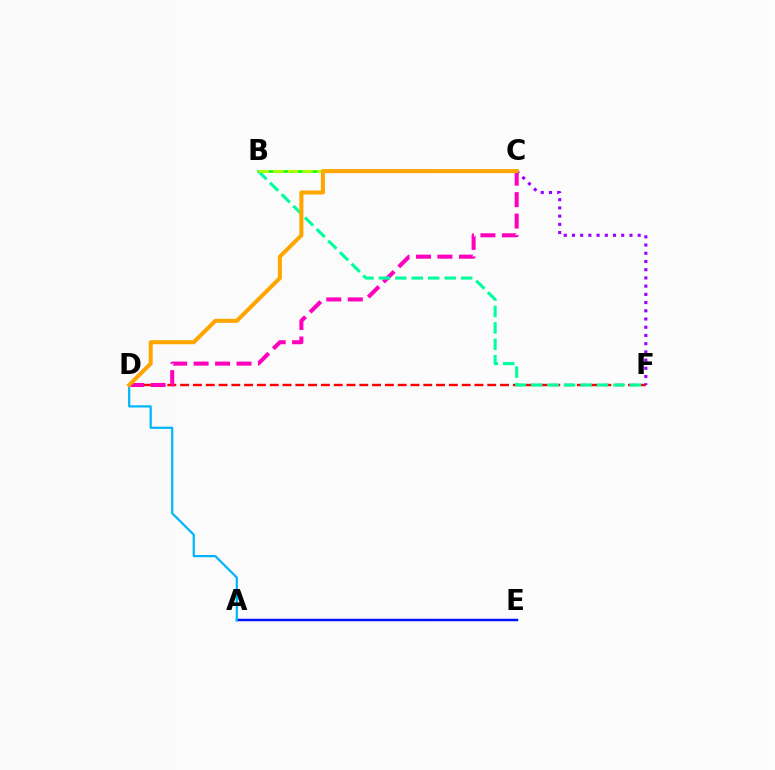{('B', 'C'): [{'color': '#08ff00', 'line_style': 'solid', 'thickness': 1.83}, {'color': '#b3ff00', 'line_style': 'dashed', 'thickness': 2.0}], ('D', 'F'): [{'color': '#ff0000', 'line_style': 'dashed', 'thickness': 1.74}], ('C', 'D'): [{'color': '#ff00bd', 'line_style': 'dashed', 'thickness': 2.92}, {'color': '#ffa500', 'line_style': 'solid', 'thickness': 2.91}], ('C', 'F'): [{'color': '#9b00ff', 'line_style': 'dotted', 'thickness': 2.23}], ('A', 'E'): [{'color': '#0010ff', 'line_style': 'solid', 'thickness': 1.77}], ('B', 'F'): [{'color': '#00ff9d', 'line_style': 'dashed', 'thickness': 2.23}], ('A', 'D'): [{'color': '#00b5ff', 'line_style': 'solid', 'thickness': 1.6}]}